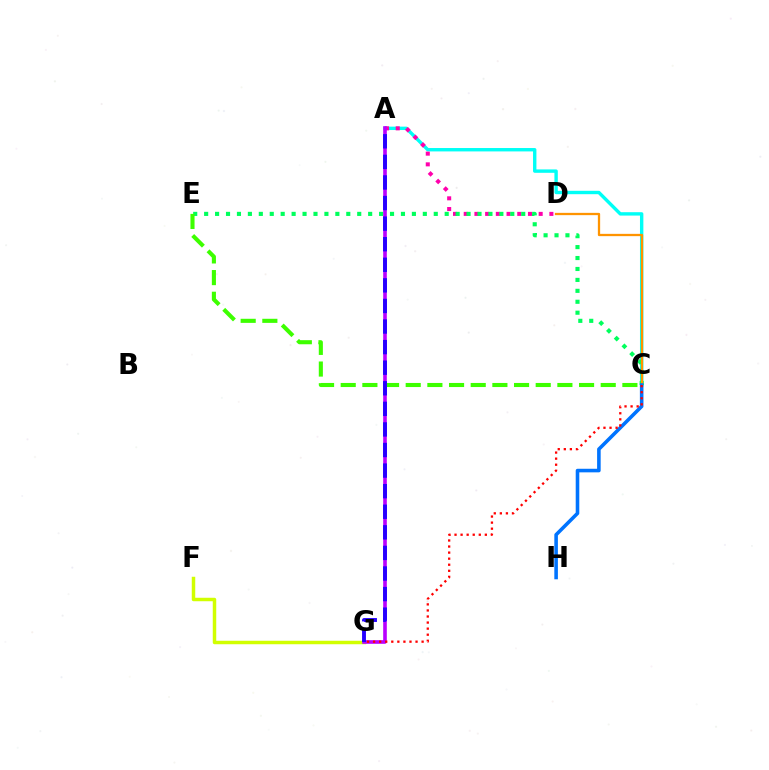{('A', 'C'): [{'color': '#00fff6', 'line_style': 'solid', 'thickness': 2.44}], ('F', 'G'): [{'color': '#d1ff00', 'line_style': 'solid', 'thickness': 2.5}], ('A', 'D'): [{'color': '#ff00ac', 'line_style': 'dotted', 'thickness': 2.91}], ('C', 'E'): [{'color': '#00ff5c', 'line_style': 'dotted', 'thickness': 2.97}, {'color': '#3dff00', 'line_style': 'dashed', 'thickness': 2.94}], ('C', 'D'): [{'color': '#ff9400', 'line_style': 'solid', 'thickness': 1.65}], ('A', 'G'): [{'color': '#b900ff', 'line_style': 'solid', 'thickness': 2.6}, {'color': '#2500ff', 'line_style': 'dashed', 'thickness': 2.8}], ('C', 'H'): [{'color': '#0074ff', 'line_style': 'solid', 'thickness': 2.57}], ('C', 'G'): [{'color': '#ff0000', 'line_style': 'dotted', 'thickness': 1.65}]}